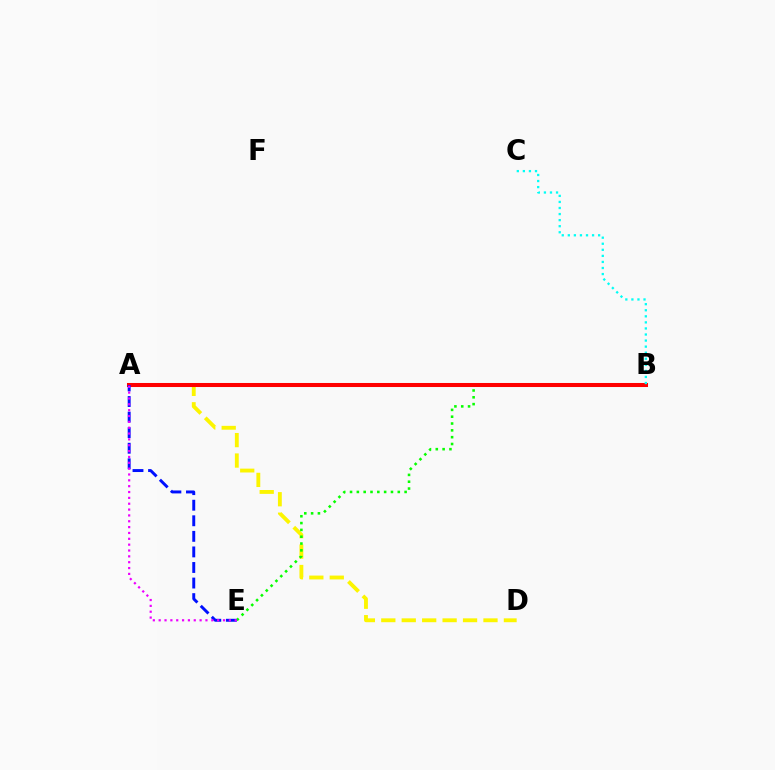{('A', 'D'): [{'color': '#fcf500', 'line_style': 'dashed', 'thickness': 2.78}], ('B', 'E'): [{'color': '#08ff00', 'line_style': 'dotted', 'thickness': 1.85}], ('A', 'B'): [{'color': '#ff0000', 'line_style': 'solid', 'thickness': 2.91}], ('A', 'E'): [{'color': '#0010ff', 'line_style': 'dashed', 'thickness': 2.12}, {'color': '#ee00ff', 'line_style': 'dotted', 'thickness': 1.59}], ('B', 'C'): [{'color': '#00fff6', 'line_style': 'dotted', 'thickness': 1.65}]}